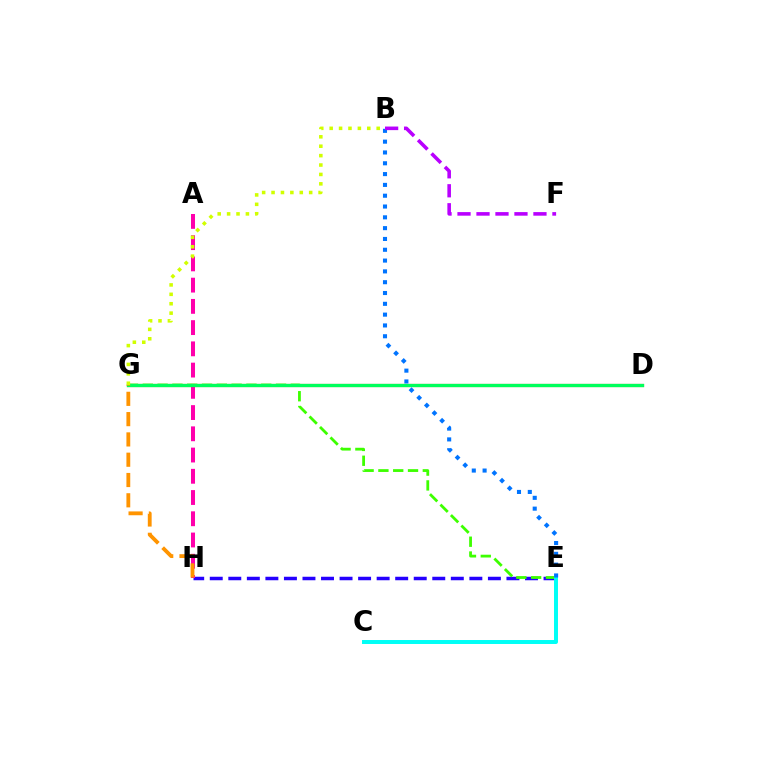{('E', 'H'): [{'color': '#2500ff', 'line_style': 'dashed', 'thickness': 2.52}], ('A', 'H'): [{'color': '#ff00ac', 'line_style': 'dashed', 'thickness': 2.89}], ('E', 'G'): [{'color': '#3dff00', 'line_style': 'dashed', 'thickness': 2.01}], ('D', 'G'): [{'color': '#ff0000', 'line_style': 'solid', 'thickness': 2.25}, {'color': '#00ff5c', 'line_style': 'solid', 'thickness': 2.37}], ('B', 'G'): [{'color': '#d1ff00', 'line_style': 'dotted', 'thickness': 2.56}], ('G', 'H'): [{'color': '#ff9400', 'line_style': 'dashed', 'thickness': 2.76}], ('C', 'E'): [{'color': '#00fff6', 'line_style': 'solid', 'thickness': 2.86}], ('B', 'E'): [{'color': '#0074ff', 'line_style': 'dotted', 'thickness': 2.94}], ('B', 'F'): [{'color': '#b900ff', 'line_style': 'dashed', 'thickness': 2.58}]}